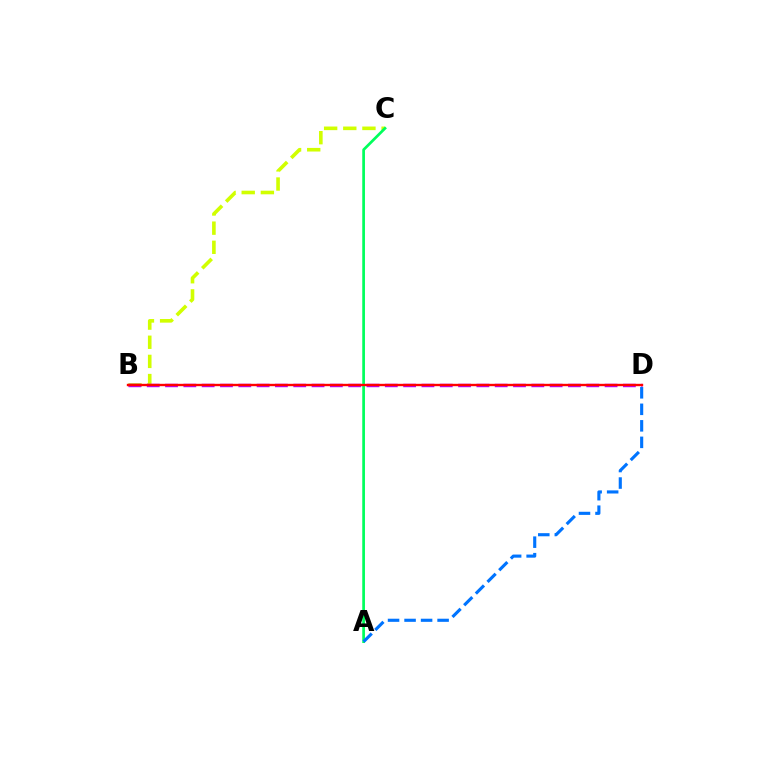{('B', 'C'): [{'color': '#d1ff00', 'line_style': 'dashed', 'thickness': 2.6}], ('A', 'C'): [{'color': '#00ff5c', 'line_style': 'solid', 'thickness': 1.95}], ('B', 'D'): [{'color': '#b900ff', 'line_style': 'dashed', 'thickness': 2.49}, {'color': '#ff0000', 'line_style': 'solid', 'thickness': 1.71}], ('A', 'D'): [{'color': '#0074ff', 'line_style': 'dashed', 'thickness': 2.24}]}